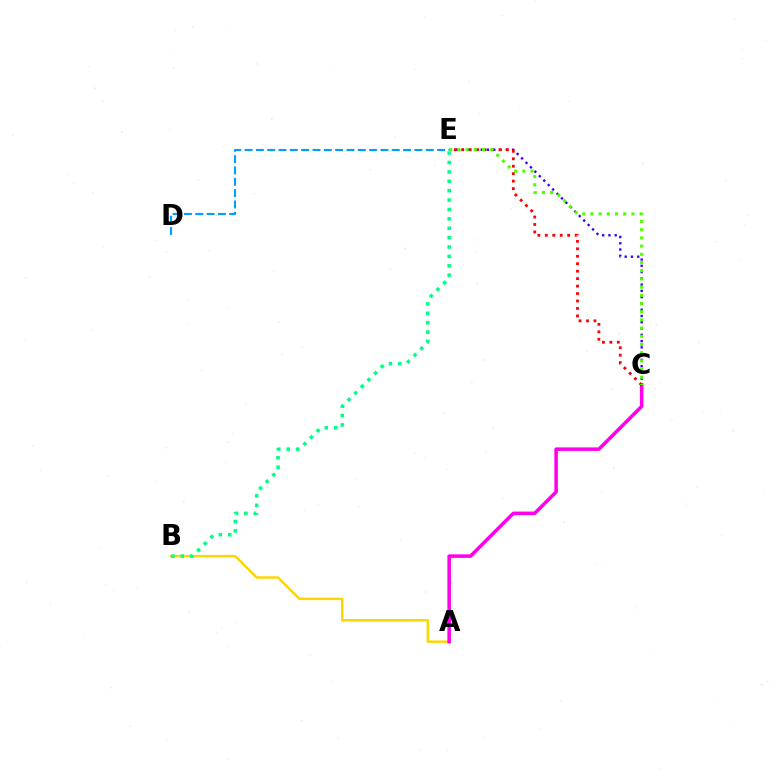{('C', 'E'): [{'color': '#3700ff', 'line_style': 'dotted', 'thickness': 1.7}, {'color': '#ff0000', 'line_style': 'dotted', 'thickness': 2.03}, {'color': '#4fff00', 'line_style': 'dotted', 'thickness': 2.23}], ('A', 'B'): [{'color': '#ffd500', 'line_style': 'solid', 'thickness': 1.76}], ('A', 'C'): [{'color': '#ff00ed', 'line_style': 'solid', 'thickness': 2.55}], ('B', 'E'): [{'color': '#00ff86', 'line_style': 'dotted', 'thickness': 2.55}], ('D', 'E'): [{'color': '#009eff', 'line_style': 'dashed', 'thickness': 1.54}]}